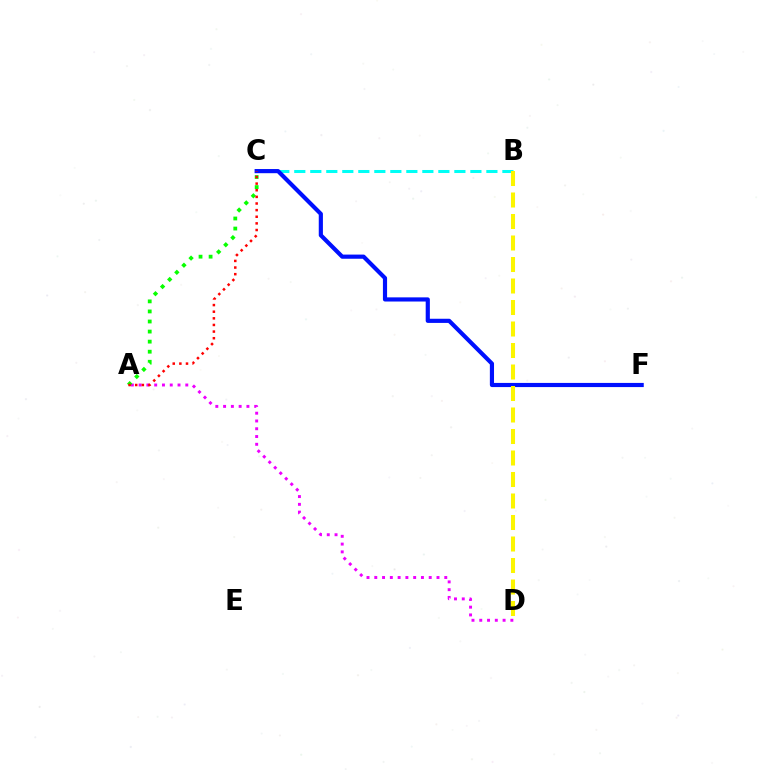{('B', 'C'): [{'color': '#00fff6', 'line_style': 'dashed', 'thickness': 2.17}], ('A', 'D'): [{'color': '#ee00ff', 'line_style': 'dotted', 'thickness': 2.11}], ('A', 'C'): [{'color': '#08ff00', 'line_style': 'dotted', 'thickness': 2.73}, {'color': '#ff0000', 'line_style': 'dotted', 'thickness': 1.8}], ('C', 'F'): [{'color': '#0010ff', 'line_style': 'solid', 'thickness': 2.99}], ('B', 'D'): [{'color': '#fcf500', 'line_style': 'dashed', 'thickness': 2.92}]}